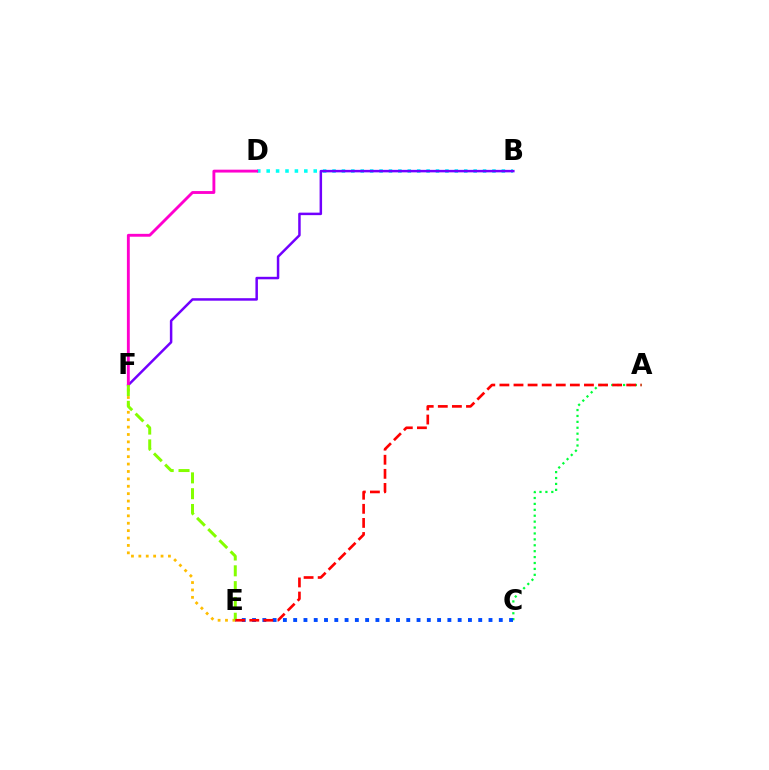{('B', 'D'): [{'color': '#00fff6', 'line_style': 'dotted', 'thickness': 2.56}], ('B', 'F'): [{'color': '#7200ff', 'line_style': 'solid', 'thickness': 1.8}], ('E', 'F'): [{'color': '#ffbd00', 'line_style': 'dotted', 'thickness': 2.01}, {'color': '#84ff00', 'line_style': 'dashed', 'thickness': 2.15}], ('A', 'C'): [{'color': '#00ff39', 'line_style': 'dotted', 'thickness': 1.61}], ('C', 'E'): [{'color': '#004bff', 'line_style': 'dotted', 'thickness': 2.79}], ('D', 'F'): [{'color': '#ff00cf', 'line_style': 'solid', 'thickness': 2.07}], ('A', 'E'): [{'color': '#ff0000', 'line_style': 'dashed', 'thickness': 1.91}]}